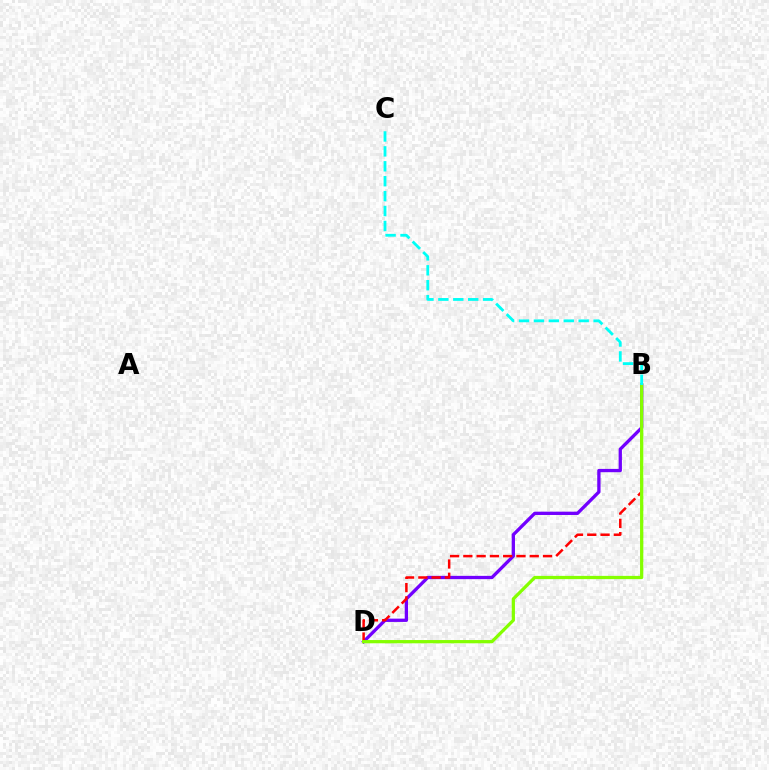{('B', 'D'): [{'color': '#7200ff', 'line_style': 'solid', 'thickness': 2.37}, {'color': '#ff0000', 'line_style': 'dashed', 'thickness': 1.8}, {'color': '#84ff00', 'line_style': 'solid', 'thickness': 2.33}], ('B', 'C'): [{'color': '#00fff6', 'line_style': 'dashed', 'thickness': 2.03}]}